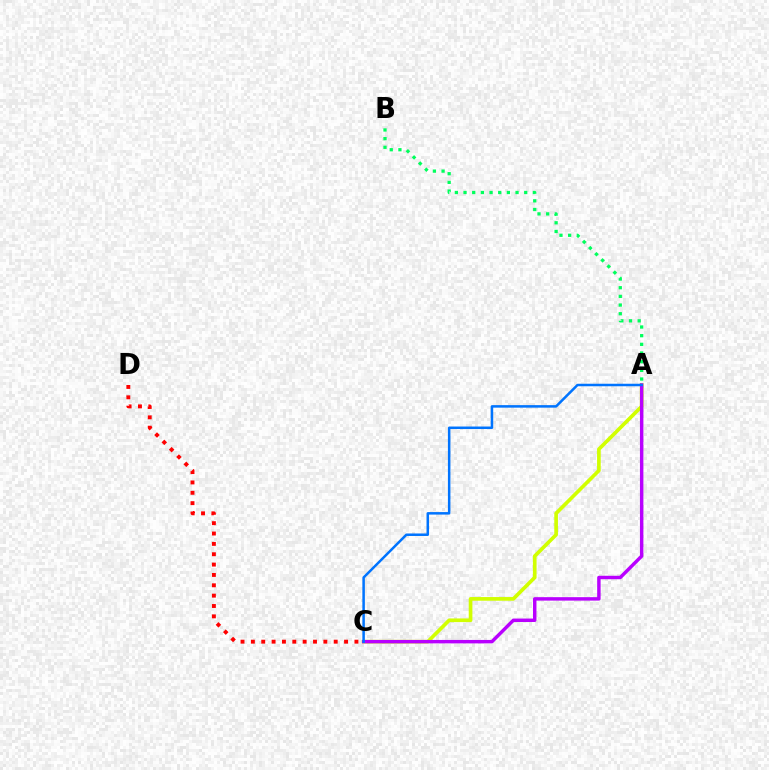{('A', 'C'): [{'color': '#d1ff00', 'line_style': 'solid', 'thickness': 2.64}, {'color': '#b900ff', 'line_style': 'solid', 'thickness': 2.48}, {'color': '#0074ff', 'line_style': 'solid', 'thickness': 1.81}], ('A', 'B'): [{'color': '#00ff5c', 'line_style': 'dotted', 'thickness': 2.36}], ('C', 'D'): [{'color': '#ff0000', 'line_style': 'dotted', 'thickness': 2.81}]}